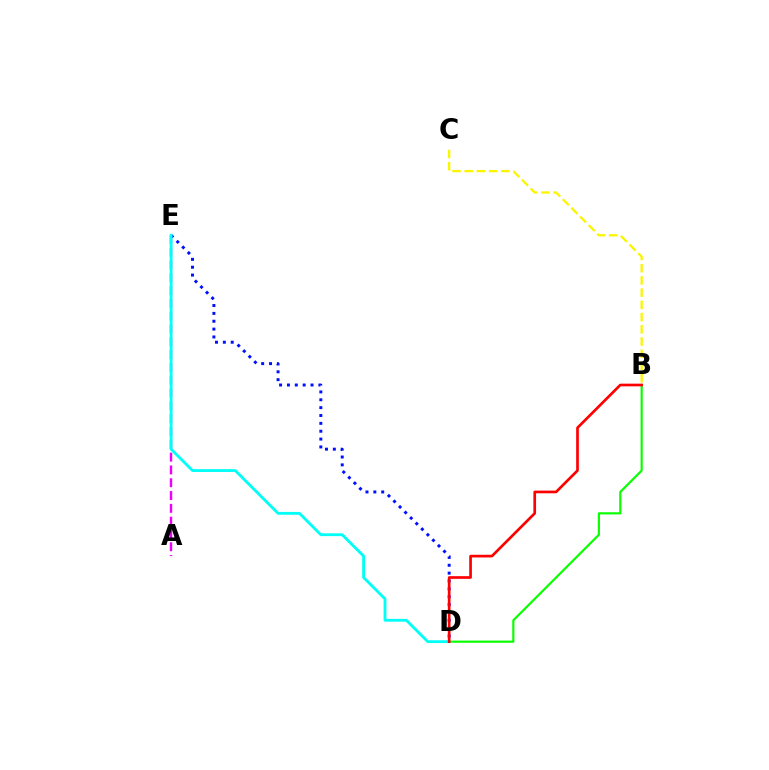{('A', 'E'): [{'color': '#ee00ff', 'line_style': 'dashed', 'thickness': 1.74}], ('D', 'E'): [{'color': '#0010ff', 'line_style': 'dotted', 'thickness': 2.14}, {'color': '#00fff6', 'line_style': 'solid', 'thickness': 2.03}], ('B', 'D'): [{'color': '#08ff00', 'line_style': 'solid', 'thickness': 1.56}, {'color': '#ff0000', 'line_style': 'solid', 'thickness': 1.93}], ('B', 'C'): [{'color': '#fcf500', 'line_style': 'dashed', 'thickness': 1.66}]}